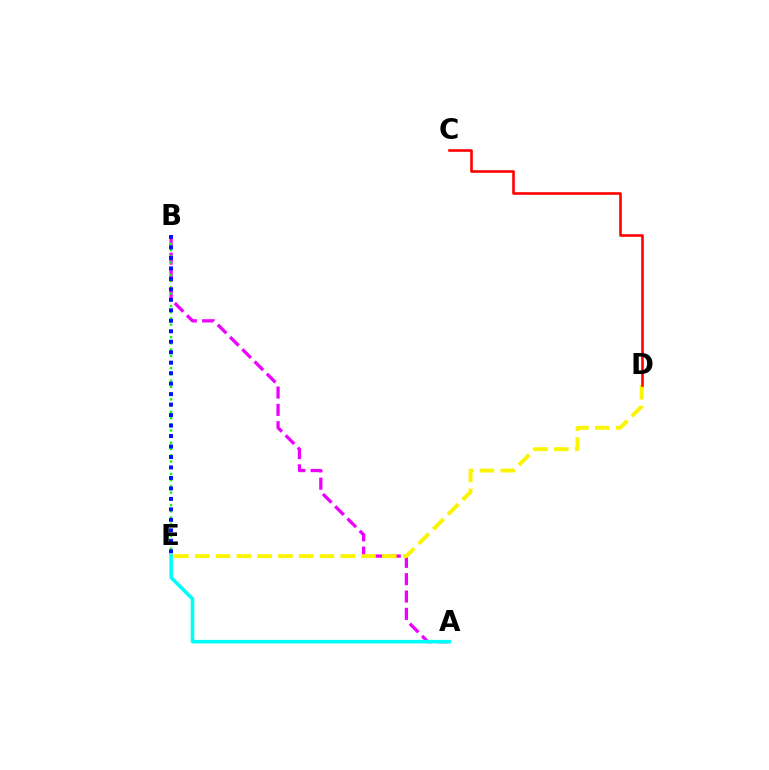{('A', 'B'): [{'color': '#ee00ff', 'line_style': 'dashed', 'thickness': 2.36}], ('B', 'E'): [{'color': '#08ff00', 'line_style': 'dotted', 'thickness': 1.69}, {'color': '#0010ff', 'line_style': 'dotted', 'thickness': 2.85}], ('D', 'E'): [{'color': '#fcf500', 'line_style': 'dashed', 'thickness': 2.83}], ('A', 'E'): [{'color': '#00fff6', 'line_style': 'solid', 'thickness': 2.57}], ('C', 'D'): [{'color': '#ff0000', 'line_style': 'solid', 'thickness': 1.88}]}